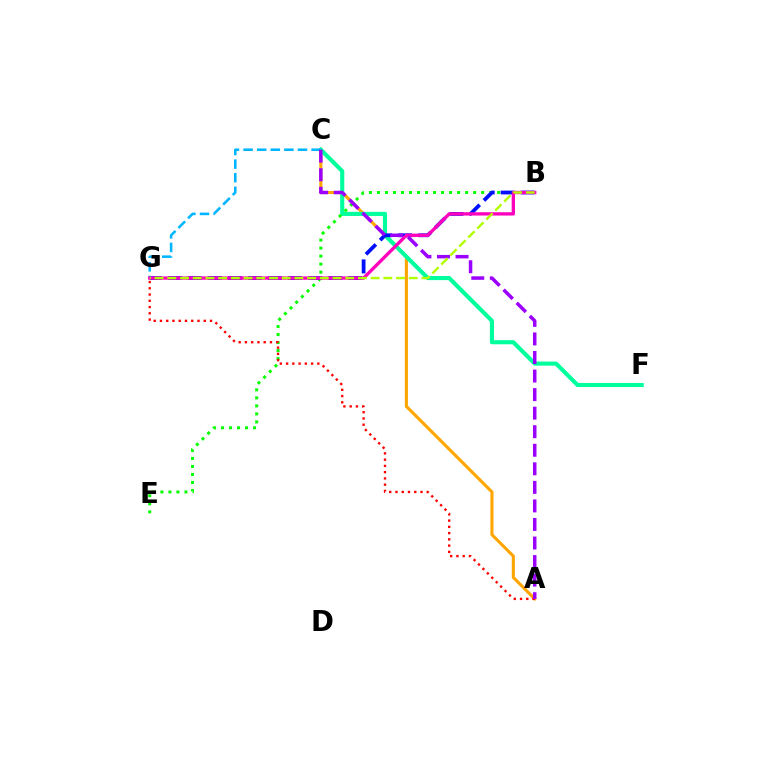{('A', 'C'): [{'color': '#ffa500', 'line_style': 'solid', 'thickness': 2.22}, {'color': '#9b00ff', 'line_style': 'dashed', 'thickness': 2.52}], ('C', 'F'): [{'color': '#00ff9d', 'line_style': 'solid', 'thickness': 2.96}], ('B', 'E'): [{'color': '#08ff00', 'line_style': 'dotted', 'thickness': 2.18}], ('B', 'G'): [{'color': '#0010ff', 'line_style': 'dashed', 'thickness': 2.72}, {'color': '#ff00bd', 'line_style': 'solid', 'thickness': 2.39}, {'color': '#b3ff00', 'line_style': 'dashed', 'thickness': 1.73}], ('A', 'G'): [{'color': '#ff0000', 'line_style': 'dotted', 'thickness': 1.7}], ('C', 'G'): [{'color': '#00b5ff', 'line_style': 'dashed', 'thickness': 1.85}]}